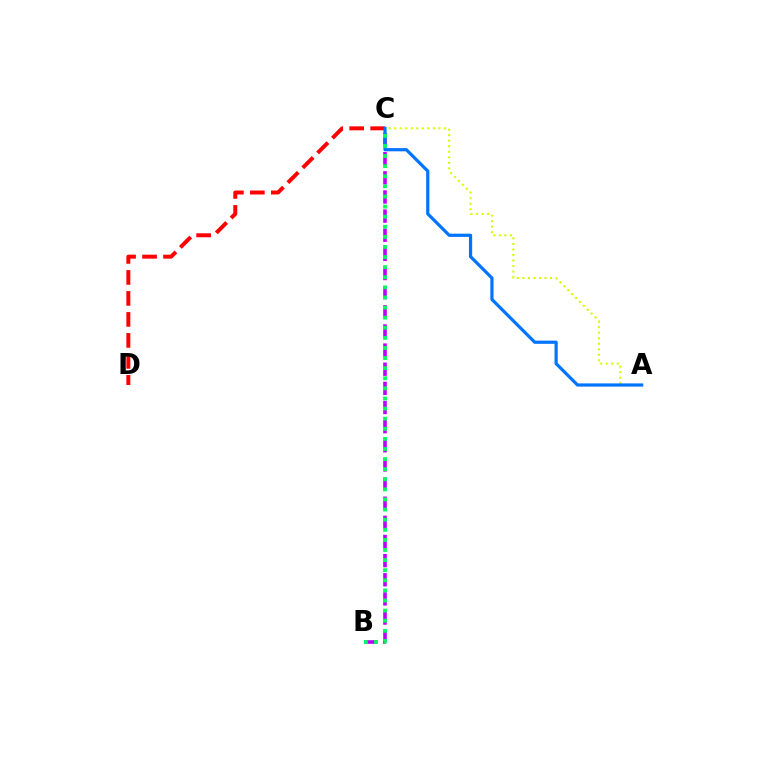{('C', 'D'): [{'color': '#ff0000', 'line_style': 'dashed', 'thickness': 2.85}], ('B', 'C'): [{'color': '#b900ff', 'line_style': 'dashed', 'thickness': 2.6}, {'color': '#00ff5c', 'line_style': 'dotted', 'thickness': 2.74}], ('A', 'C'): [{'color': '#d1ff00', 'line_style': 'dotted', 'thickness': 1.5}, {'color': '#0074ff', 'line_style': 'solid', 'thickness': 2.31}]}